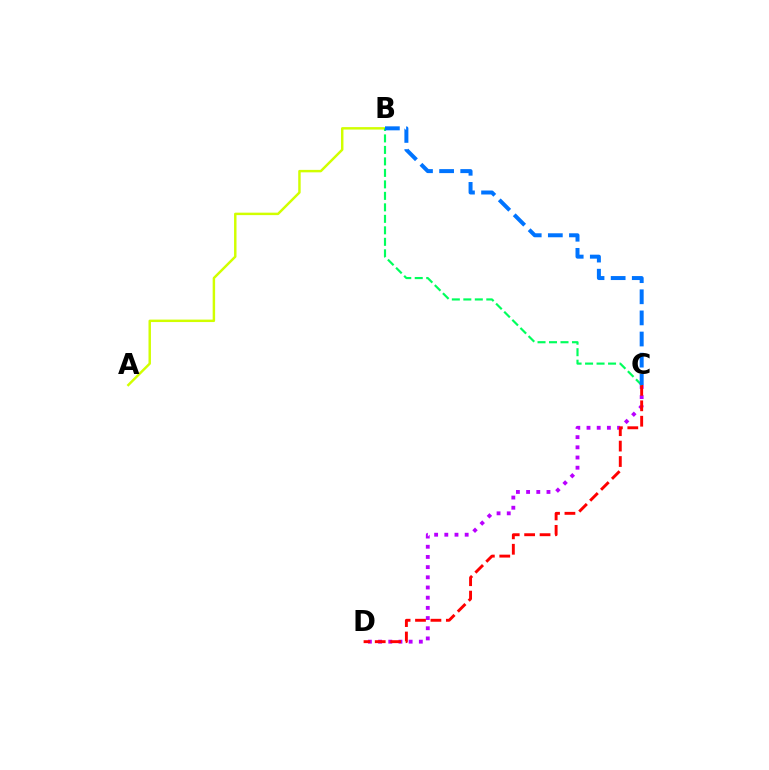{('C', 'D'): [{'color': '#b900ff', 'line_style': 'dotted', 'thickness': 2.77}, {'color': '#ff0000', 'line_style': 'dashed', 'thickness': 2.09}], ('A', 'B'): [{'color': '#d1ff00', 'line_style': 'solid', 'thickness': 1.77}], ('B', 'C'): [{'color': '#00ff5c', 'line_style': 'dashed', 'thickness': 1.56}, {'color': '#0074ff', 'line_style': 'dashed', 'thickness': 2.87}]}